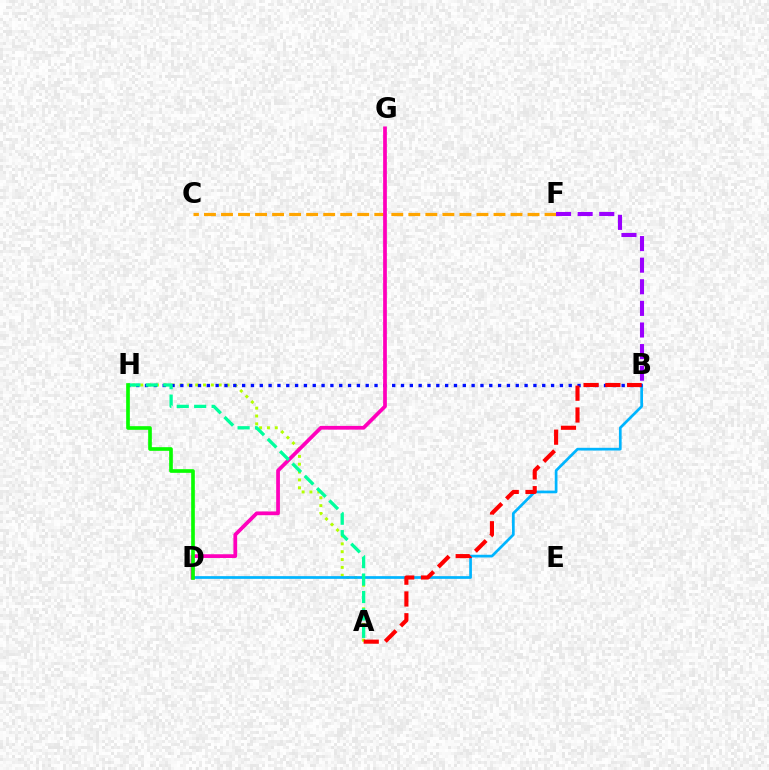{('A', 'H'): [{'color': '#b3ff00', 'line_style': 'dotted', 'thickness': 2.13}, {'color': '#00ff9d', 'line_style': 'dashed', 'thickness': 2.37}], ('C', 'F'): [{'color': '#ffa500', 'line_style': 'dashed', 'thickness': 2.31}], ('B', 'D'): [{'color': '#00b5ff', 'line_style': 'solid', 'thickness': 1.95}], ('B', 'H'): [{'color': '#0010ff', 'line_style': 'dotted', 'thickness': 2.4}], ('B', 'F'): [{'color': '#9b00ff', 'line_style': 'dashed', 'thickness': 2.94}], ('A', 'B'): [{'color': '#ff0000', 'line_style': 'dashed', 'thickness': 2.96}], ('D', 'G'): [{'color': '#ff00bd', 'line_style': 'solid', 'thickness': 2.69}], ('D', 'H'): [{'color': '#08ff00', 'line_style': 'solid', 'thickness': 2.63}]}